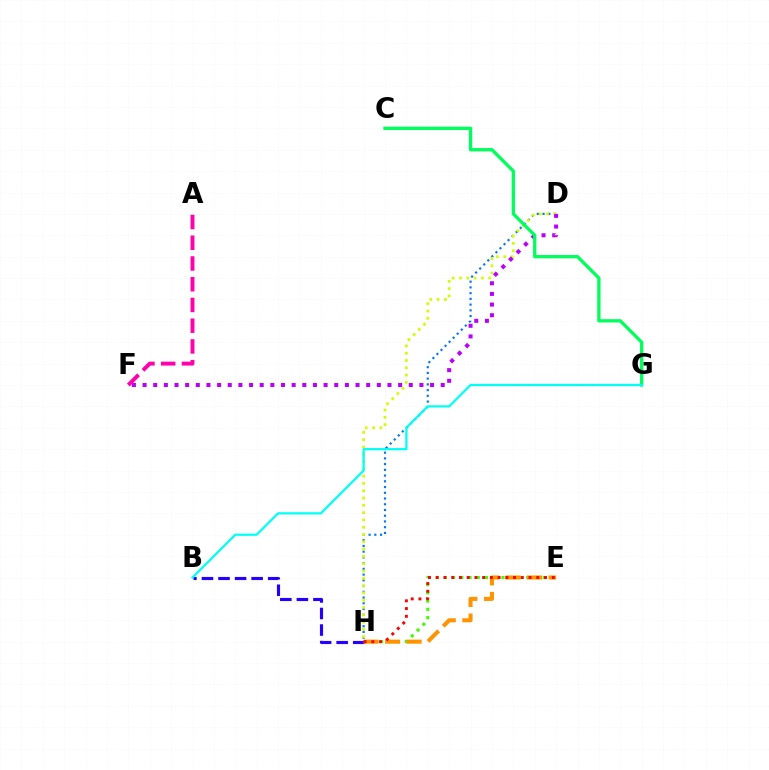{('E', 'H'): [{'color': '#3dff00', 'line_style': 'dotted', 'thickness': 2.24}, {'color': '#ff9400', 'line_style': 'dashed', 'thickness': 2.92}, {'color': '#ff0000', 'line_style': 'dotted', 'thickness': 2.1}], ('B', 'H'): [{'color': '#2500ff', 'line_style': 'dashed', 'thickness': 2.25}], ('D', 'H'): [{'color': '#0074ff', 'line_style': 'dotted', 'thickness': 1.56}, {'color': '#d1ff00', 'line_style': 'dotted', 'thickness': 1.98}], ('D', 'F'): [{'color': '#b900ff', 'line_style': 'dotted', 'thickness': 2.89}], ('C', 'G'): [{'color': '#00ff5c', 'line_style': 'solid', 'thickness': 2.38}], ('B', 'G'): [{'color': '#00fff6', 'line_style': 'solid', 'thickness': 1.61}], ('A', 'F'): [{'color': '#ff00ac', 'line_style': 'dashed', 'thickness': 2.82}]}